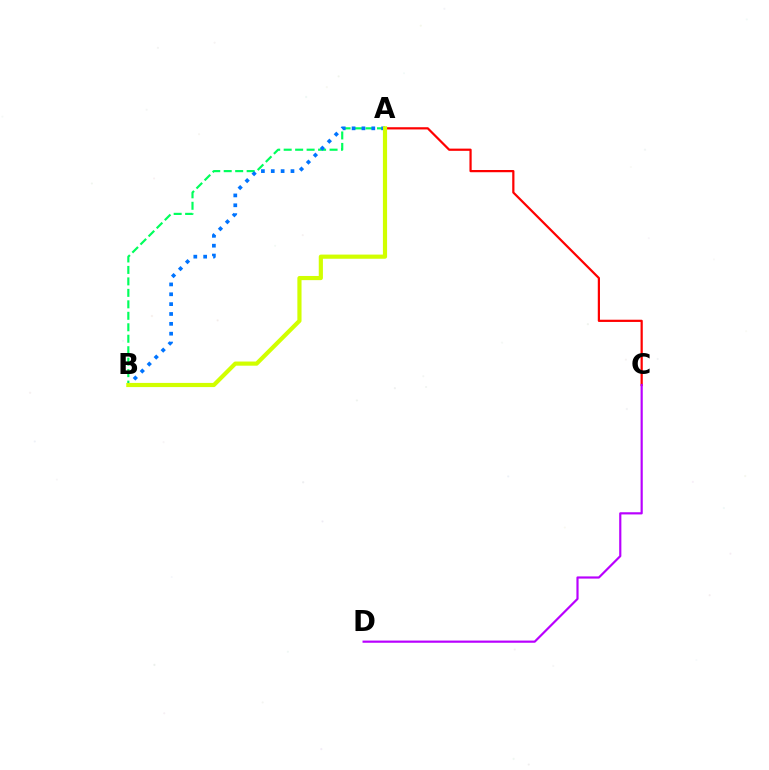{('A', 'B'): [{'color': '#00ff5c', 'line_style': 'dashed', 'thickness': 1.56}, {'color': '#0074ff', 'line_style': 'dotted', 'thickness': 2.68}, {'color': '#d1ff00', 'line_style': 'solid', 'thickness': 3.0}], ('A', 'C'): [{'color': '#ff0000', 'line_style': 'solid', 'thickness': 1.6}], ('C', 'D'): [{'color': '#b900ff', 'line_style': 'solid', 'thickness': 1.57}]}